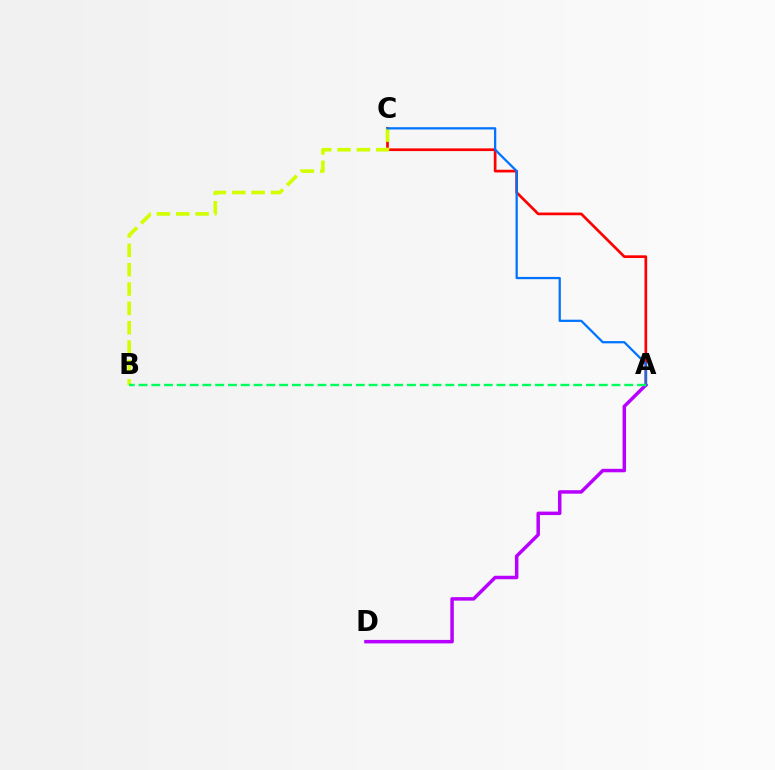{('A', 'C'): [{'color': '#ff0000', 'line_style': 'solid', 'thickness': 1.94}, {'color': '#0074ff', 'line_style': 'solid', 'thickness': 1.63}], ('A', 'D'): [{'color': '#b900ff', 'line_style': 'solid', 'thickness': 2.51}], ('B', 'C'): [{'color': '#d1ff00', 'line_style': 'dashed', 'thickness': 2.63}], ('A', 'B'): [{'color': '#00ff5c', 'line_style': 'dashed', 'thickness': 1.74}]}